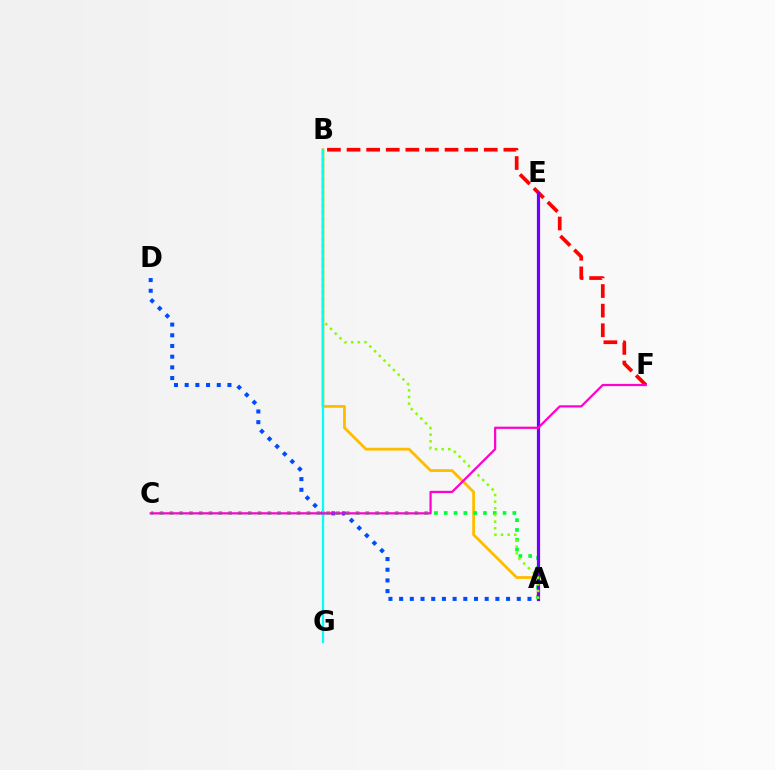{('B', 'F'): [{'color': '#ff0000', 'line_style': 'dashed', 'thickness': 2.66}], ('A', 'B'): [{'color': '#ffbd00', 'line_style': 'solid', 'thickness': 2.02}, {'color': '#84ff00', 'line_style': 'dotted', 'thickness': 1.81}], ('A', 'D'): [{'color': '#004bff', 'line_style': 'dotted', 'thickness': 2.91}], ('A', 'C'): [{'color': '#00ff39', 'line_style': 'dotted', 'thickness': 2.66}], ('A', 'E'): [{'color': '#7200ff', 'line_style': 'solid', 'thickness': 2.3}], ('B', 'G'): [{'color': '#00fff6', 'line_style': 'solid', 'thickness': 1.63}], ('C', 'F'): [{'color': '#ff00cf', 'line_style': 'solid', 'thickness': 1.6}]}